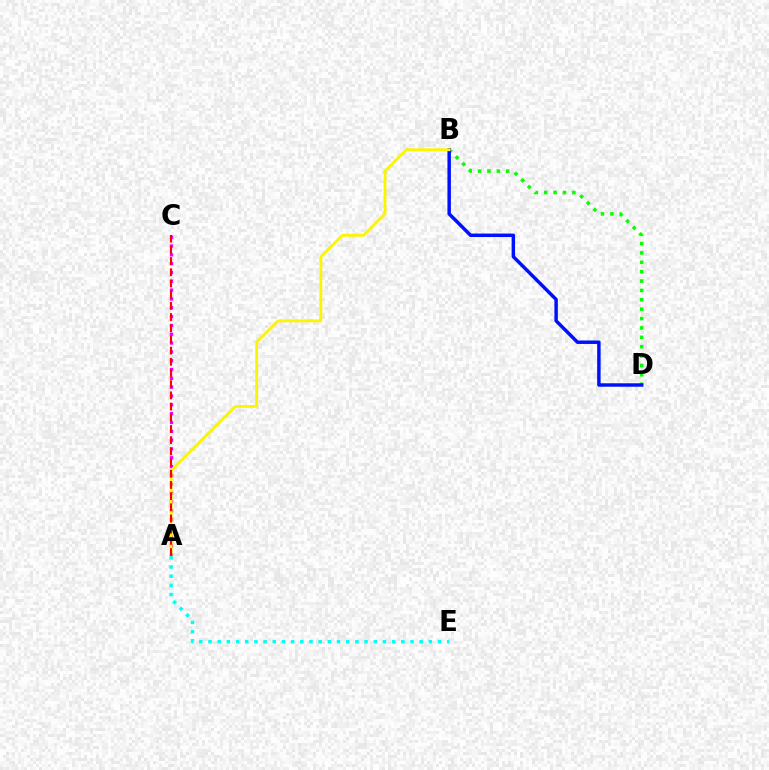{('B', 'D'): [{'color': '#08ff00', 'line_style': 'dotted', 'thickness': 2.55}, {'color': '#0010ff', 'line_style': 'solid', 'thickness': 2.49}], ('A', 'C'): [{'color': '#ee00ff', 'line_style': 'dotted', 'thickness': 2.4}, {'color': '#ff0000', 'line_style': 'dashed', 'thickness': 1.52}], ('A', 'B'): [{'color': '#fcf500', 'line_style': 'solid', 'thickness': 2.05}], ('A', 'E'): [{'color': '#00fff6', 'line_style': 'dotted', 'thickness': 2.49}]}